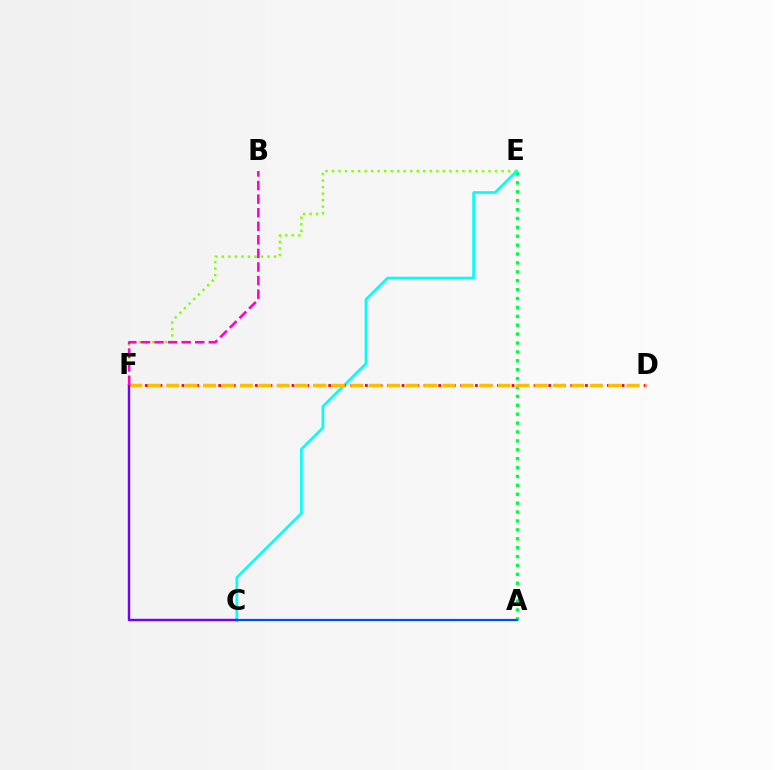{('A', 'E'): [{'color': '#00ff39', 'line_style': 'dotted', 'thickness': 2.42}], ('E', 'F'): [{'color': '#84ff00', 'line_style': 'dotted', 'thickness': 1.77}], ('C', 'E'): [{'color': '#00fff6', 'line_style': 'solid', 'thickness': 1.91}], ('D', 'F'): [{'color': '#ff0000', 'line_style': 'dotted', 'thickness': 1.99}, {'color': '#ffbd00', 'line_style': 'dashed', 'thickness': 2.5}], ('C', 'F'): [{'color': '#7200ff', 'line_style': 'solid', 'thickness': 1.74}], ('B', 'F'): [{'color': '#ff00cf', 'line_style': 'dashed', 'thickness': 1.84}], ('A', 'C'): [{'color': '#004bff', 'line_style': 'solid', 'thickness': 1.56}]}